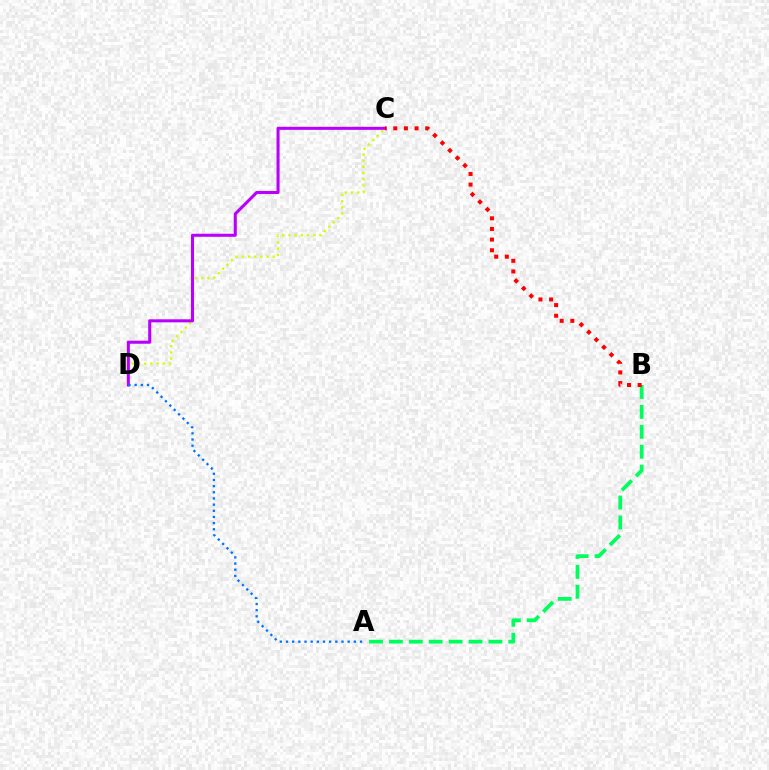{('C', 'D'): [{'color': '#d1ff00', 'line_style': 'dotted', 'thickness': 1.68}, {'color': '#b900ff', 'line_style': 'solid', 'thickness': 2.2}], ('A', 'D'): [{'color': '#0074ff', 'line_style': 'dotted', 'thickness': 1.67}], ('A', 'B'): [{'color': '#00ff5c', 'line_style': 'dashed', 'thickness': 2.7}], ('B', 'C'): [{'color': '#ff0000', 'line_style': 'dotted', 'thickness': 2.89}]}